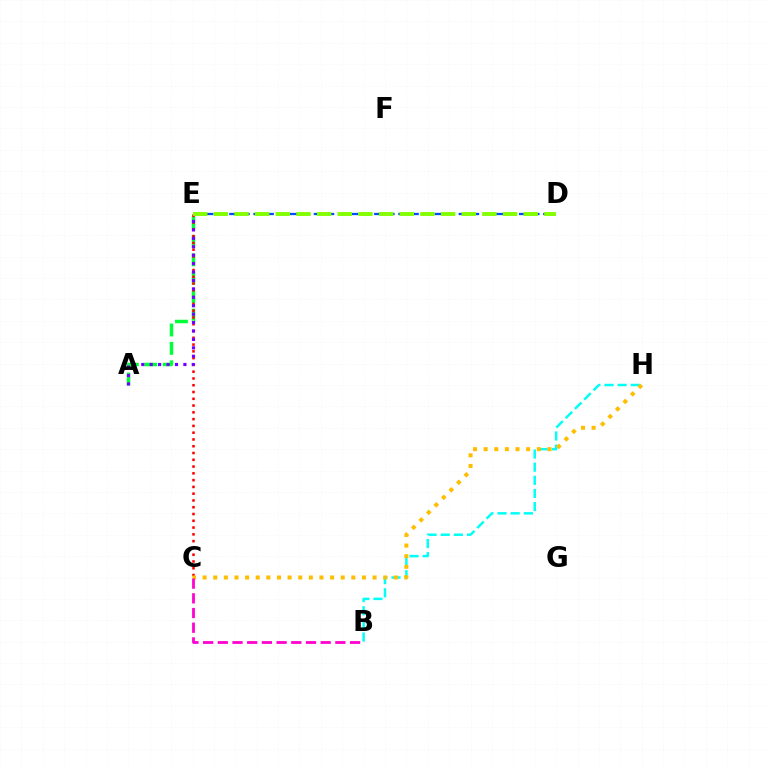{('A', 'E'): [{'color': '#00ff39', 'line_style': 'dashed', 'thickness': 2.5}, {'color': '#7200ff', 'line_style': 'dotted', 'thickness': 2.29}], ('C', 'E'): [{'color': '#ff0000', 'line_style': 'dotted', 'thickness': 1.84}], ('B', 'H'): [{'color': '#00fff6', 'line_style': 'dashed', 'thickness': 1.79}], ('C', 'H'): [{'color': '#ffbd00', 'line_style': 'dotted', 'thickness': 2.89}], ('D', 'E'): [{'color': '#004bff', 'line_style': 'dashed', 'thickness': 1.64}, {'color': '#84ff00', 'line_style': 'dashed', 'thickness': 2.81}], ('B', 'C'): [{'color': '#ff00cf', 'line_style': 'dashed', 'thickness': 2.0}]}